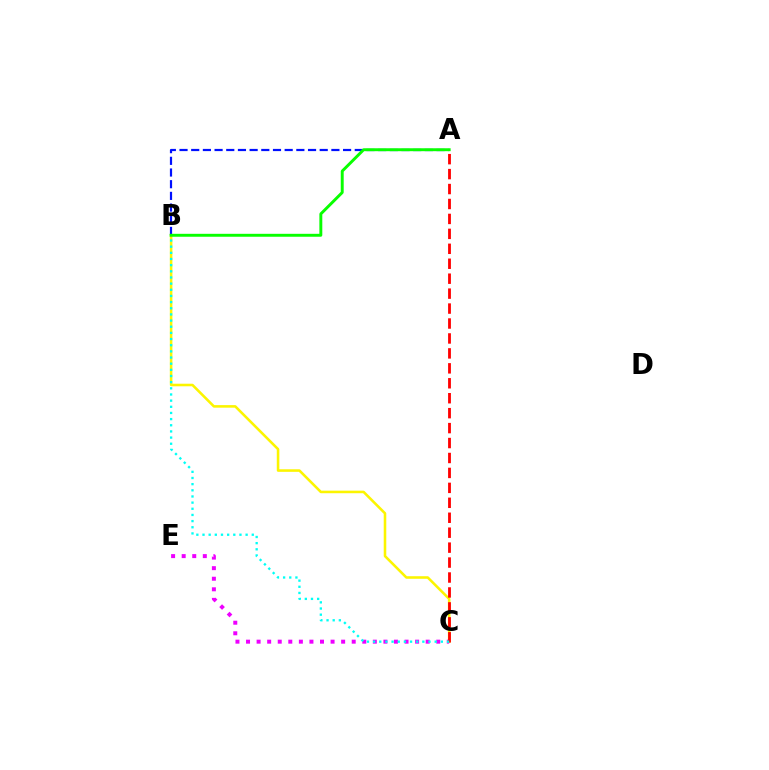{('A', 'B'): [{'color': '#0010ff', 'line_style': 'dashed', 'thickness': 1.59}, {'color': '#08ff00', 'line_style': 'solid', 'thickness': 2.11}], ('B', 'C'): [{'color': '#fcf500', 'line_style': 'solid', 'thickness': 1.85}, {'color': '#00fff6', 'line_style': 'dotted', 'thickness': 1.67}], ('C', 'E'): [{'color': '#ee00ff', 'line_style': 'dotted', 'thickness': 2.87}], ('A', 'C'): [{'color': '#ff0000', 'line_style': 'dashed', 'thickness': 2.03}]}